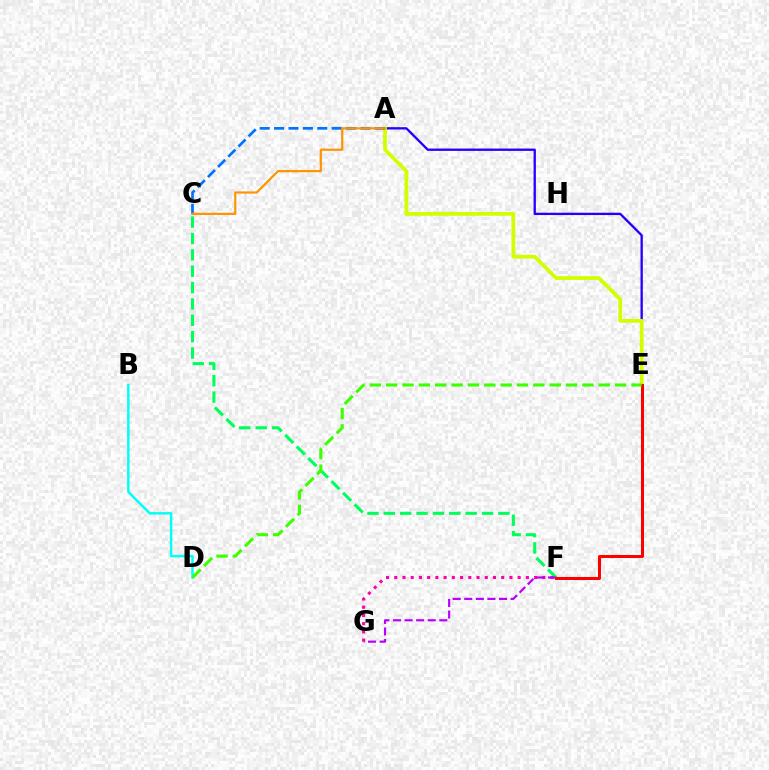{('A', 'E'): [{'color': '#2500ff', 'line_style': 'solid', 'thickness': 1.68}, {'color': '#d1ff00', 'line_style': 'solid', 'thickness': 2.7}], ('C', 'F'): [{'color': '#00ff5c', 'line_style': 'dashed', 'thickness': 2.22}], ('F', 'G'): [{'color': '#ff00ac', 'line_style': 'dotted', 'thickness': 2.23}, {'color': '#b900ff', 'line_style': 'dashed', 'thickness': 1.57}], ('A', 'C'): [{'color': '#0074ff', 'line_style': 'dashed', 'thickness': 1.96}, {'color': '#ff9400', 'line_style': 'solid', 'thickness': 1.58}], ('E', 'F'): [{'color': '#ff0000', 'line_style': 'solid', 'thickness': 2.18}], ('B', 'D'): [{'color': '#00fff6', 'line_style': 'solid', 'thickness': 1.76}], ('D', 'E'): [{'color': '#3dff00', 'line_style': 'dashed', 'thickness': 2.22}]}